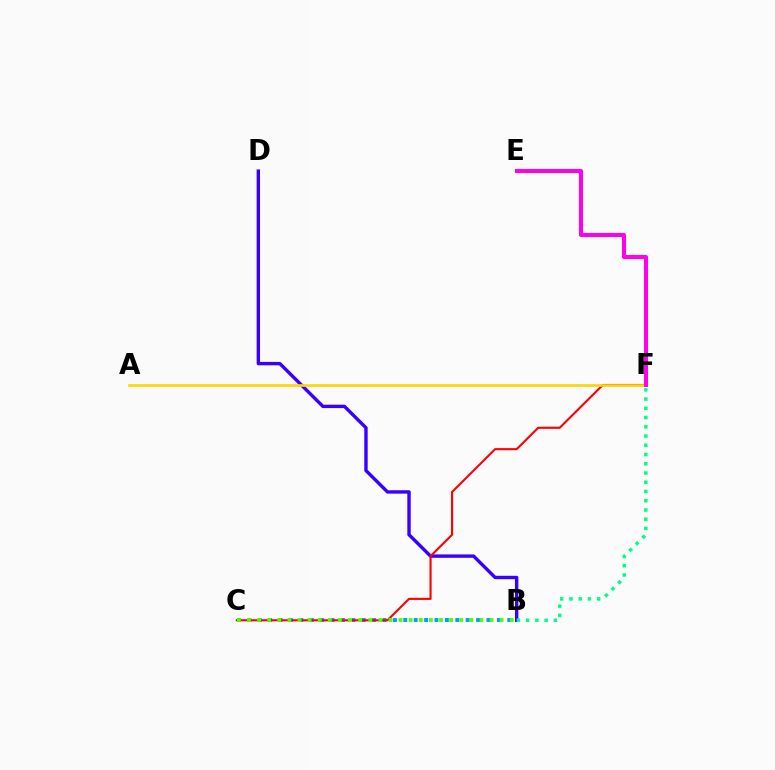{('B', 'C'): [{'color': '#009eff', 'line_style': 'dotted', 'thickness': 2.82}, {'color': '#4fff00', 'line_style': 'dotted', 'thickness': 2.75}], ('B', 'D'): [{'color': '#3700ff', 'line_style': 'solid', 'thickness': 2.44}], ('C', 'F'): [{'color': '#ff0000', 'line_style': 'solid', 'thickness': 1.52}], ('B', 'F'): [{'color': '#00ff86', 'line_style': 'dotted', 'thickness': 2.51}], ('A', 'F'): [{'color': '#ffd500', 'line_style': 'solid', 'thickness': 1.9}], ('E', 'F'): [{'color': '#ff00ed', 'line_style': 'solid', 'thickness': 2.91}]}